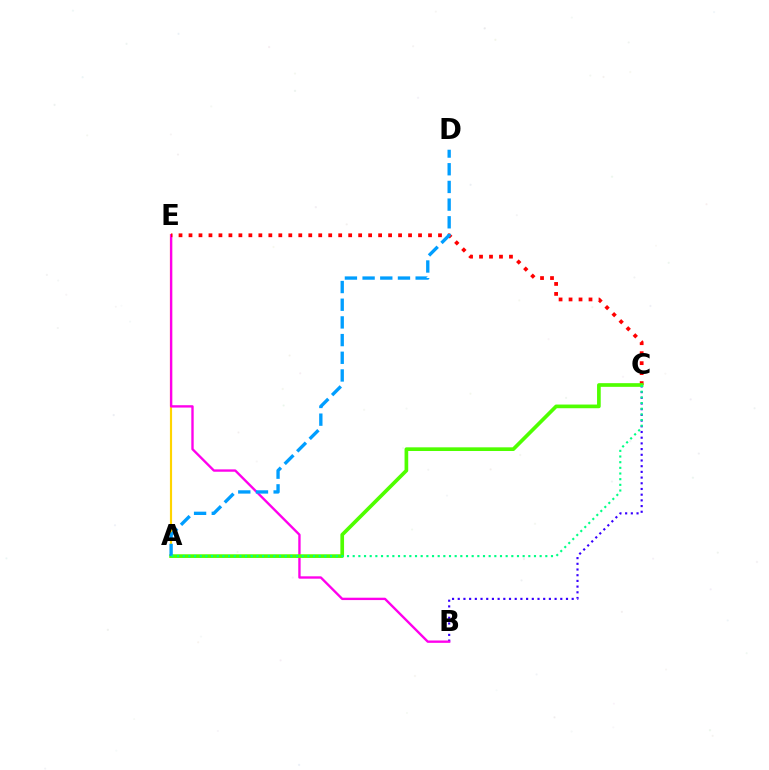{('B', 'C'): [{'color': '#3700ff', 'line_style': 'dotted', 'thickness': 1.55}], ('A', 'E'): [{'color': '#ffd500', 'line_style': 'solid', 'thickness': 1.55}], ('B', 'E'): [{'color': '#ff00ed', 'line_style': 'solid', 'thickness': 1.7}], ('C', 'E'): [{'color': '#ff0000', 'line_style': 'dotted', 'thickness': 2.71}], ('A', 'C'): [{'color': '#4fff00', 'line_style': 'solid', 'thickness': 2.65}, {'color': '#00ff86', 'line_style': 'dotted', 'thickness': 1.54}], ('A', 'D'): [{'color': '#009eff', 'line_style': 'dashed', 'thickness': 2.4}]}